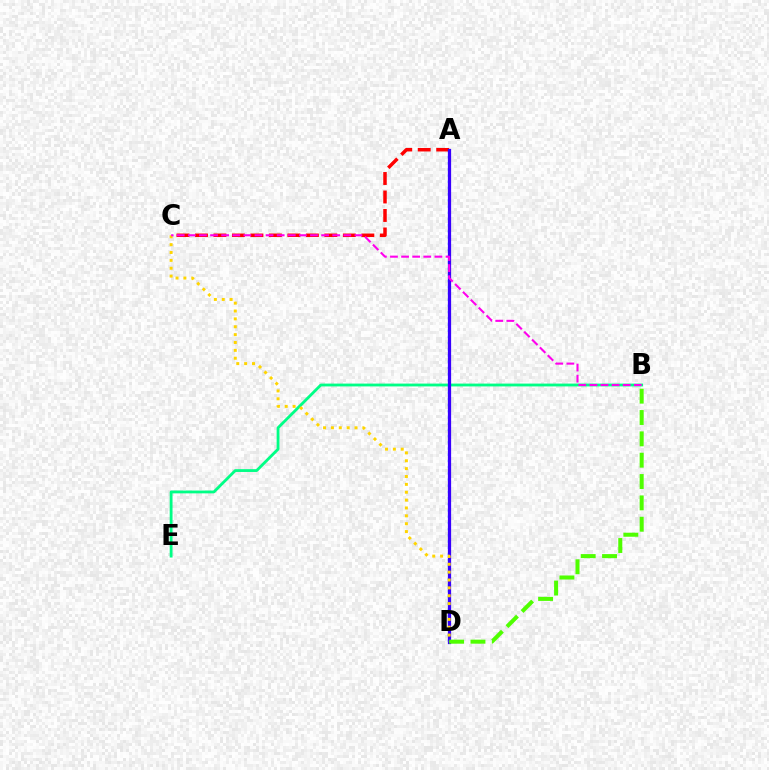{('B', 'E'): [{'color': '#00ff86', 'line_style': 'solid', 'thickness': 2.03}], ('A', 'D'): [{'color': '#009eff', 'line_style': 'dotted', 'thickness': 1.69}, {'color': '#3700ff', 'line_style': 'solid', 'thickness': 2.33}], ('A', 'C'): [{'color': '#ff0000', 'line_style': 'dashed', 'thickness': 2.51}], ('C', 'D'): [{'color': '#ffd500', 'line_style': 'dotted', 'thickness': 2.14}], ('B', 'D'): [{'color': '#4fff00', 'line_style': 'dashed', 'thickness': 2.9}], ('B', 'C'): [{'color': '#ff00ed', 'line_style': 'dashed', 'thickness': 1.51}]}